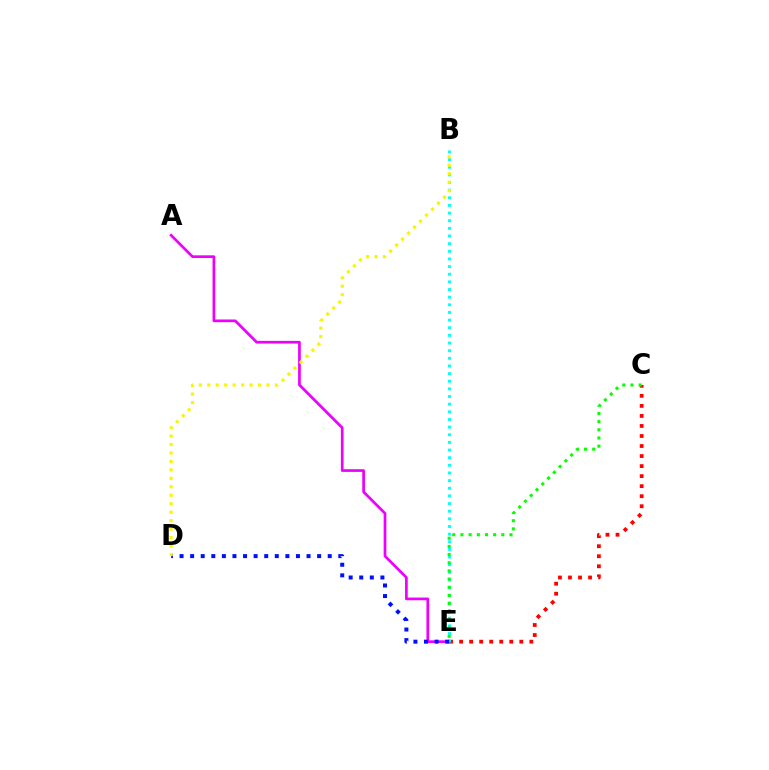{('A', 'E'): [{'color': '#ee00ff', 'line_style': 'solid', 'thickness': 1.95}], ('C', 'E'): [{'color': '#ff0000', 'line_style': 'dotted', 'thickness': 2.73}, {'color': '#08ff00', 'line_style': 'dotted', 'thickness': 2.22}], ('B', 'E'): [{'color': '#00fff6', 'line_style': 'dotted', 'thickness': 2.08}], ('D', 'E'): [{'color': '#0010ff', 'line_style': 'dotted', 'thickness': 2.88}], ('B', 'D'): [{'color': '#fcf500', 'line_style': 'dotted', 'thickness': 2.3}]}